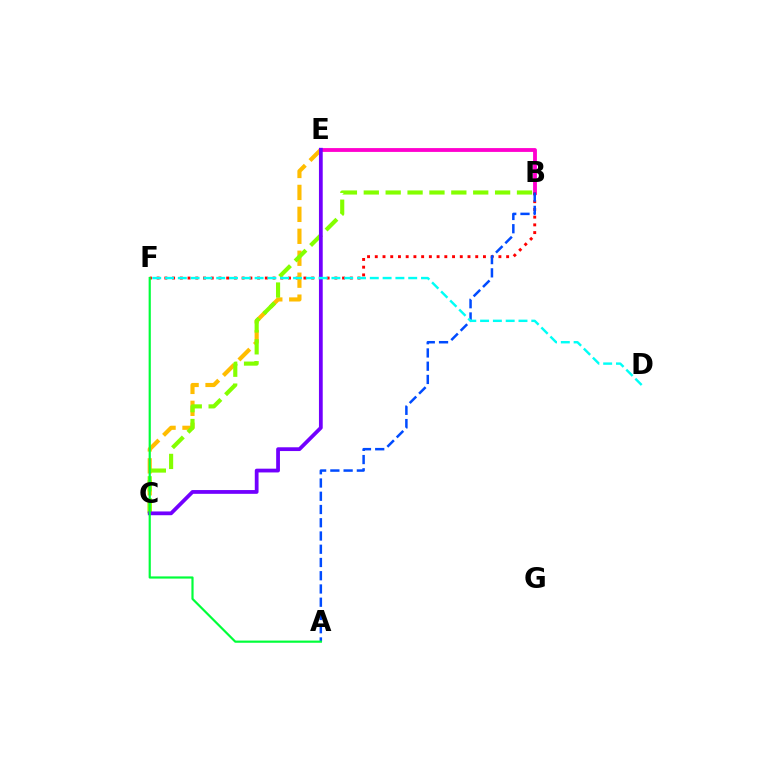{('B', 'E'): [{'color': '#ff00cf', 'line_style': 'solid', 'thickness': 2.76}], ('B', 'F'): [{'color': '#ff0000', 'line_style': 'dotted', 'thickness': 2.1}], ('C', 'E'): [{'color': '#ffbd00', 'line_style': 'dashed', 'thickness': 2.98}, {'color': '#7200ff', 'line_style': 'solid', 'thickness': 2.71}], ('B', 'C'): [{'color': '#84ff00', 'line_style': 'dashed', 'thickness': 2.97}], ('A', 'B'): [{'color': '#004bff', 'line_style': 'dashed', 'thickness': 1.8}], ('A', 'F'): [{'color': '#00ff39', 'line_style': 'solid', 'thickness': 1.58}], ('D', 'F'): [{'color': '#00fff6', 'line_style': 'dashed', 'thickness': 1.74}]}